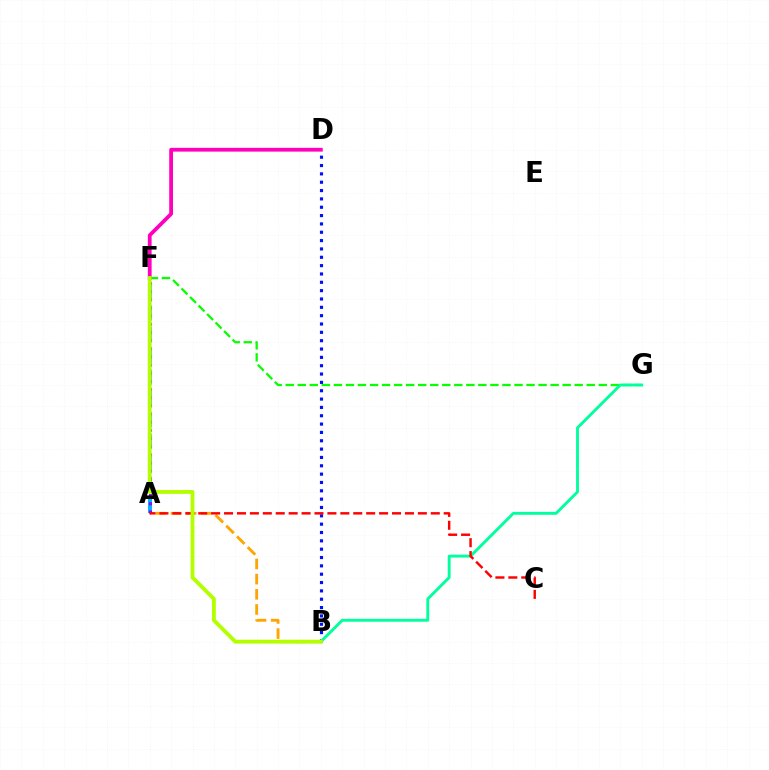{('A', 'F'): [{'color': '#00b5ff', 'line_style': 'dashed', 'thickness': 2.91}, {'color': '#9b00ff', 'line_style': 'dotted', 'thickness': 2.22}], ('A', 'B'): [{'color': '#ffa500', 'line_style': 'dashed', 'thickness': 2.06}], ('F', 'G'): [{'color': '#08ff00', 'line_style': 'dashed', 'thickness': 1.64}], ('B', 'D'): [{'color': '#0010ff', 'line_style': 'dotted', 'thickness': 2.27}], ('B', 'G'): [{'color': '#00ff9d', 'line_style': 'solid', 'thickness': 2.07}], ('D', 'F'): [{'color': '#ff00bd', 'line_style': 'solid', 'thickness': 2.72}], ('A', 'C'): [{'color': '#ff0000', 'line_style': 'dashed', 'thickness': 1.76}], ('B', 'F'): [{'color': '#b3ff00', 'line_style': 'solid', 'thickness': 2.78}]}